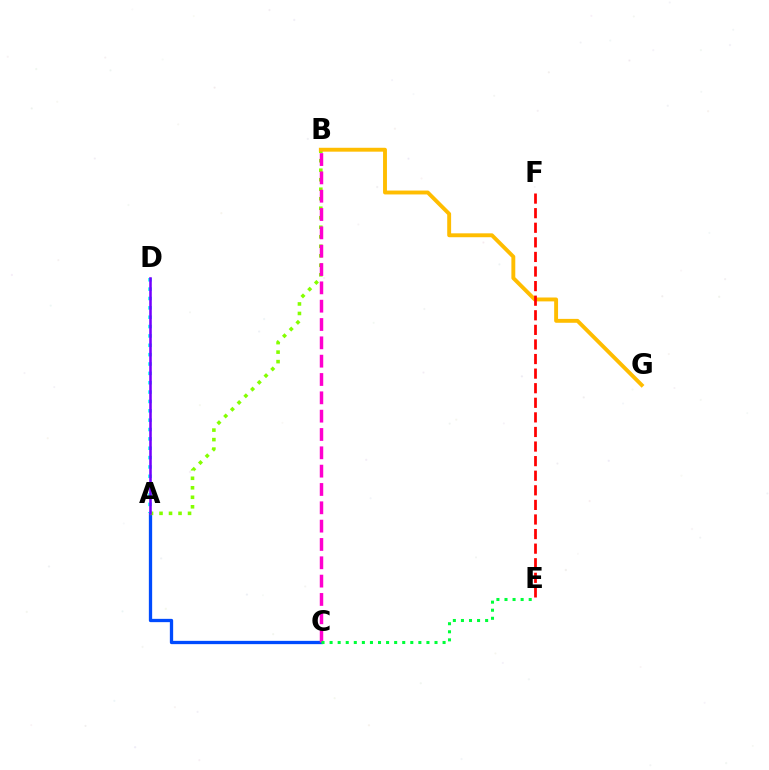{('A', 'C'): [{'color': '#004bff', 'line_style': 'solid', 'thickness': 2.37}], ('A', 'B'): [{'color': '#84ff00', 'line_style': 'dotted', 'thickness': 2.58}], ('B', 'C'): [{'color': '#ff00cf', 'line_style': 'dashed', 'thickness': 2.49}], ('B', 'G'): [{'color': '#ffbd00', 'line_style': 'solid', 'thickness': 2.8}], ('A', 'D'): [{'color': '#00fff6', 'line_style': 'dotted', 'thickness': 2.54}, {'color': '#7200ff', 'line_style': 'solid', 'thickness': 1.84}], ('E', 'F'): [{'color': '#ff0000', 'line_style': 'dashed', 'thickness': 1.98}], ('C', 'E'): [{'color': '#00ff39', 'line_style': 'dotted', 'thickness': 2.19}]}